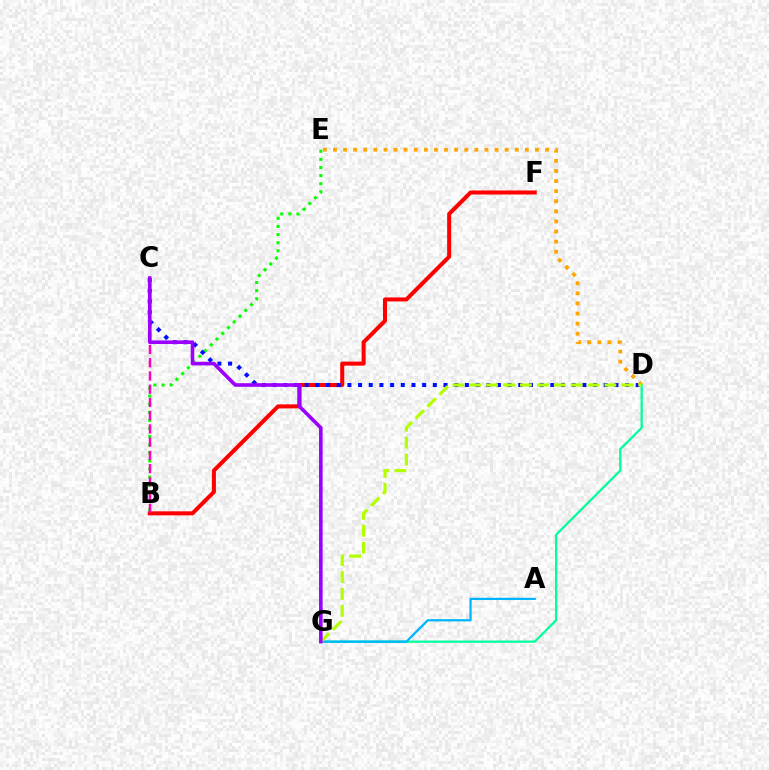{('B', 'F'): [{'color': '#ff0000', 'line_style': 'solid', 'thickness': 2.91}], ('D', 'G'): [{'color': '#00ff9d', 'line_style': 'solid', 'thickness': 1.63}, {'color': '#b3ff00', 'line_style': 'dashed', 'thickness': 2.3}], ('B', 'E'): [{'color': '#08ff00', 'line_style': 'dotted', 'thickness': 2.2}], ('C', 'D'): [{'color': '#0010ff', 'line_style': 'dotted', 'thickness': 2.9}], ('D', 'E'): [{'color': '#ffa500', 'line_style': 'dotted', 'thickness': 2.74}], ('A', 'G'): [{'color': '#00b5ff', 'line_style': 'solid', 'thickness': 1.61}], ('B', 'C'): [{'color': '#ff00bd', 'line_style': 'dashed', 'thickness': 1.8}], ('C', 'G'): [{'color': '#9b00ff', 'line_style': 'solid', 'thickness': 2.6}]}